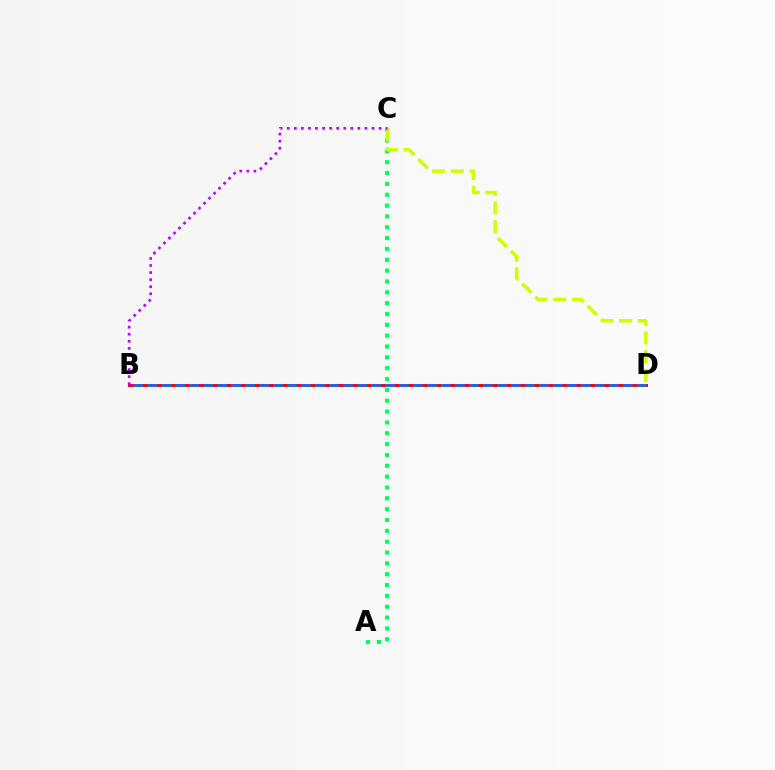{('A', 'C'): [{'color': '#00ff5c', 'line_style': 'dotted', 'thickness': 2.95}], ('C', 'D'): [{'color': '#d1ff00', 'line_style': 'dashed', 'thickness': 2.54}], ('B', 'D'): [{'color': '#ff0000', 'line_style': 'solid', 'thickness': 2.13}, {'color': '#0074ff', 'line_style': 'dashed', 'thickness': 1.9}], ('B', 'C'): [{'color': '#b900ff', 'line_style': 'dotted', 'thickness': 1.92}]}